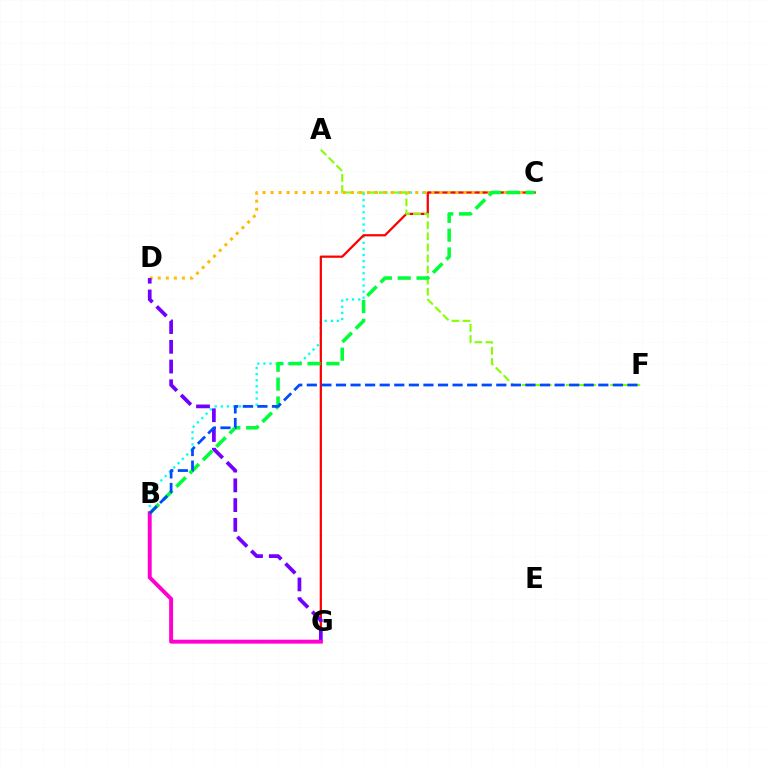{('B', 'C'): [{'color': '#00fff6', 'line_style': 'dotted', 'thickness': 1.66}, {'color': '#00ff39', 'line_style': 'dashed', 'thickness': 2.56}], ('C', 'G'): [{'color': '#ff0000', 'line_style': 'solid', 'thickness': 1.62}], ('A', 'F'): [{'color': '#84ff00', 'line_style': 'dashed', 'thickness': 1.5}], ('C', 'D'): [{'color': '#ffbd00', 'line_style': 'dotted', 'thickness': 2.18}], ('D', 'G'): [{'color': '#7200ff', 'line_style': 'dashed', 'thickness': 2.68}], ('B', 'G'): [{'color': '#ff00cf', 'line_style': 'solid', 'thickness': 2.83}], ('B', 'F'): [{'color': '#004bff', 'line_style': 'dashed', 'thickness': 1.98}]}